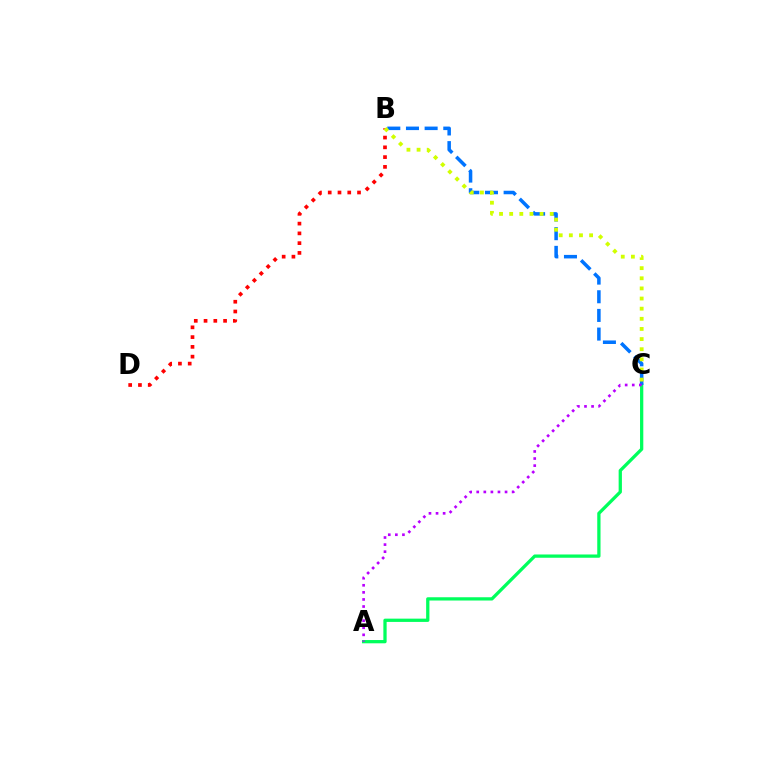{('A', 'C'): [{'color': '#00ff5c', 'line_style': 'solid', 'thickness': 2.35}, {'color': '#b900ff', 'line_style': 'dotted', 'thickness': 1.92}], ('B', 'C'): [{'color': '#0074ff', 'line_style': 'dashed', 'thickness': 2.54}, {'color': '#d1ff00', 'line_style': 'dotted', 'thickness': 2.75}], ('B', 'D'): [{'color': '#ff0000', 'line_style': 'dotted', 'thickness': 2.65}]}